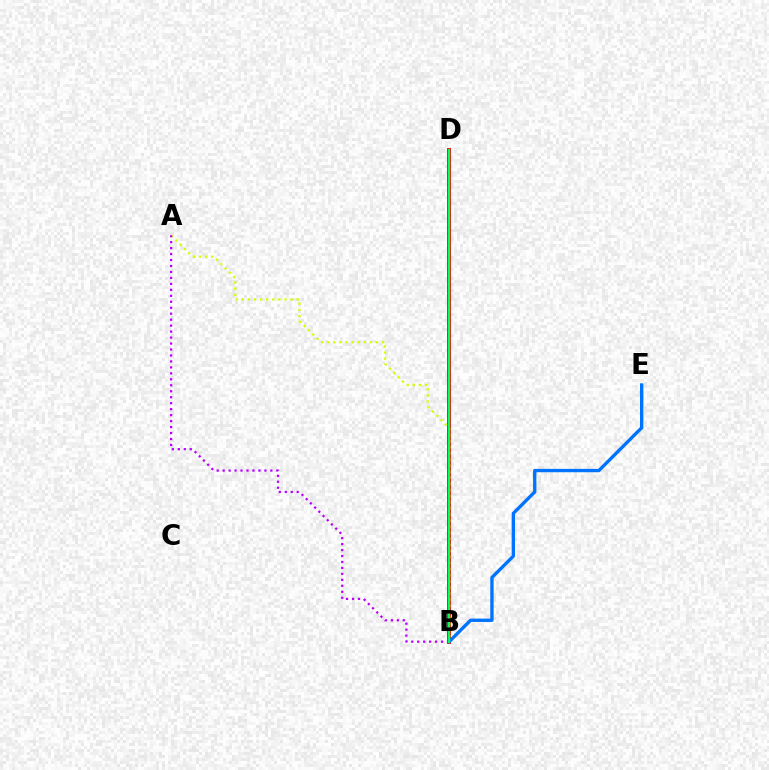{('B', 'D'): [{'color': '#ff0000', 'line_style': 'solid', 'thickness': 2.8}, {'color': '#00ff5c', 'line_style': 'solid', 'thickness': 1.63}], ('A', 'B'): [{'color': '#d1ff00', 'line_style': 'dotted', 'thickness': 1.65}, {'color': '#b900ff', 'line_style': 'dotted', 'thickness': 1.62}], ('B', 'E'): [{'color': '#0074ff', 'line_style': 'solid', 'thickness': 2.41}]}